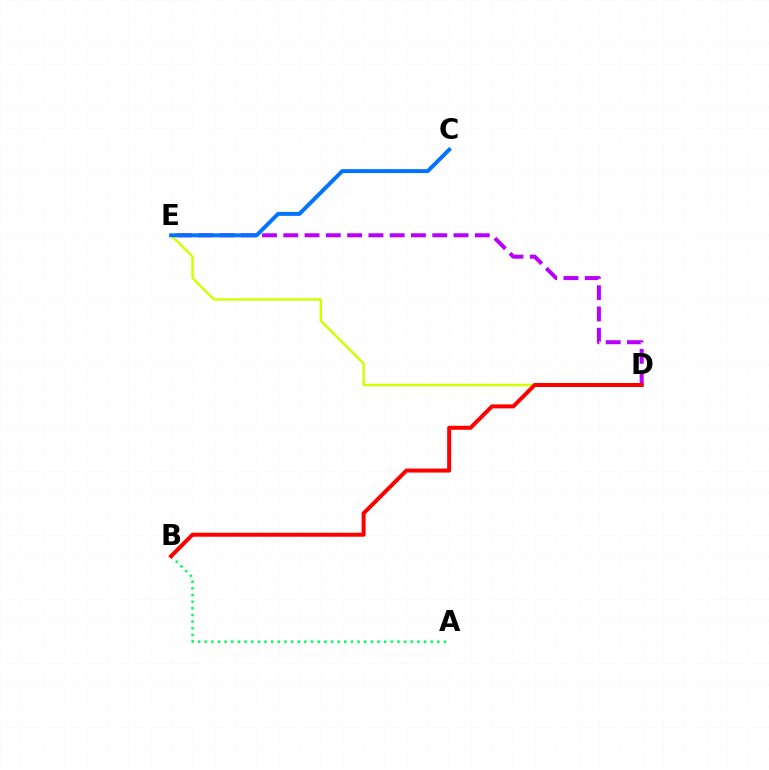{('D', 'E'): [{'color': '#d1ff00', 'line_style': 'solid', 'thickness': 1.75}, {'color': '#b900ff', 'line_style': 'dashed', 'thickness': 2.89}], ('A', 'B'): [{'color': '#00ff5c', 'line_style': 'dotted', 'thickness': 1.81}], ('B', 'D'): [{'color': '#ff0000', 'line_style': 'solid', 'thickness': 2.88}], ('C', 'E'): [{'color': '#0074ff', 'line_style': 'solid', 'thickness': 2.85}]}